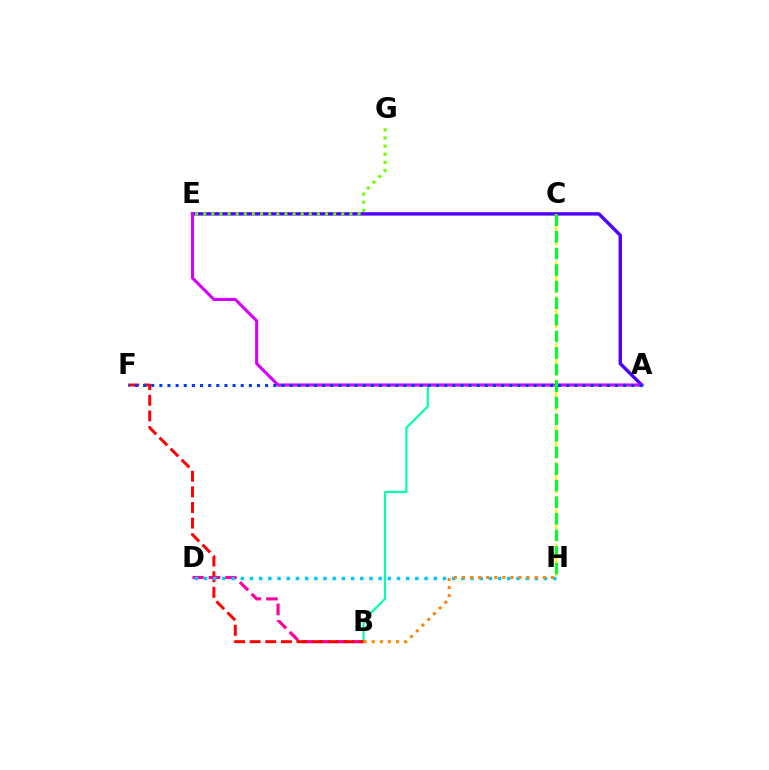{('B', 'D'): [{'color': '#ff00a0', 'line_style': 'dashed', 'thickness': 2.25}], ('A', 'B'): [{'color': '#00ffaf', 'line_style': 'solid', 'thickness': 1.56}], ('A', 'E'): [{'color': '#4f00ff', 'line_style': 'solid', 'thickness': 2.44}, {'color': '#d600ff', 'line_style': 'solid', 'thickness': 2.23}], ('E', 'G'): [{'color': '#66ff00', 'line_style': 'dotted', 'thickness': 2.21}], ('B', 'F'): [{'color': '#ff0000', 'line_style': 'dashed', 'thickness': 2.12}], ('D', 'H'): [{'color': '#00c7ff', 'line_style': 'dotted', 'thickness': 2.5}], ('C', 'H'): [{'color': '#eeff00', 'line_style': 'dashed', 'thickness': 1.6}, {'color': '#00ff27', 'line_style': 'dashed', 'thickness': 2.25}], ('A', 'F'): [{'color': '#003fff', 'line_style': 'dotted', 'thickness': 2.21}], ('B', 'H'): [{'color': '#ff8800', 'line_style': 'dotted', 'thickness': 2.2}]}